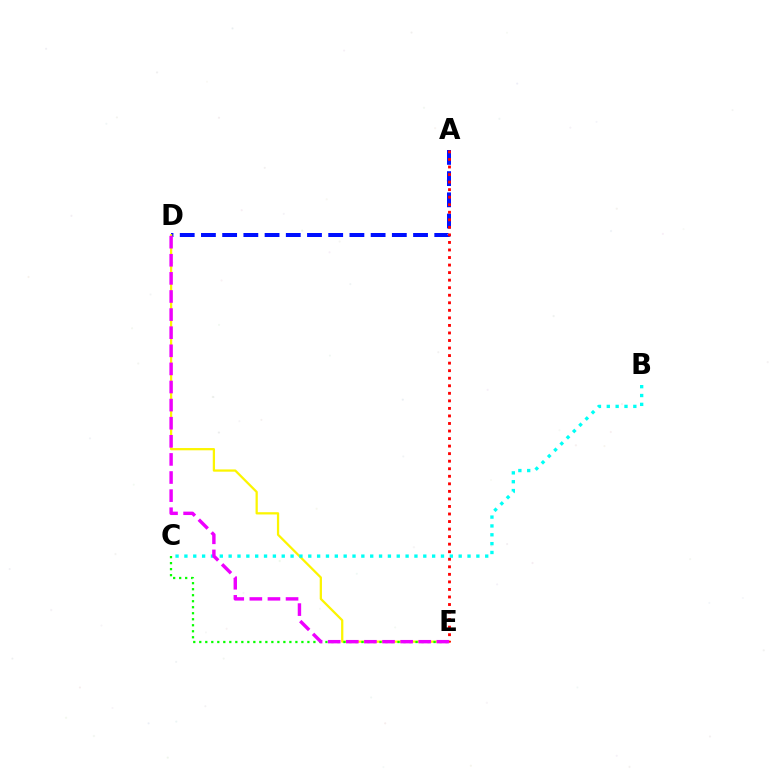{('A', 'D'): [{'color': '#0010ff', 'line_style': 'dashed', 'thickness': 2.88}], ('D', 'E'): [{'color': '#fcf500', 'line_style': 'solid', 'thickness': 1.63}, {'color': '#ee00ff', 'line_style': 'dashed', 'thickness': 2.46}], ('B', 'C'): [{'color': '#00fff6', 'line_style': 'dotted', 'thickness': 2.4}], ('C', 'E'): [{'color': '#08ff00', 'line_style': 'dotted', 'thickness': 1.63}], ('A', 'E'): [{'color': '#ff0000', 'line_style': 'dotted', 'thickness': 2.05}]}